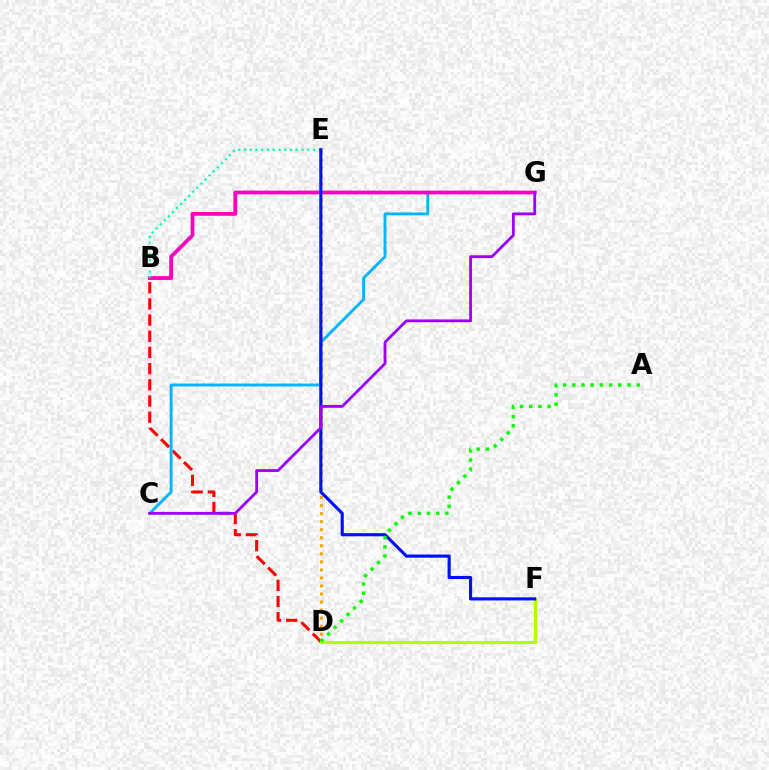{('B', 'D'): [{'color': '#ff0000', 'line_style': 'dashed', 'thickness': 2.2}], ('D', 'E'): [{'color': '#ffa500', 'line_style': 'dotted', 'thickness': 2.18}], ('C', 'G'): [{'color': '#00b5ff', 'line_style': 'solid', 'thickness': 2.07}, {'color': '#9b00ff', 'line_style': 'solid', 'thickness': 2.02}], ('B', 'G'): [{'color': '#ff00bd', 'line_style': 'solid', 'thickness': 2.72}], ('D', 'F'): [{'color': '#b3ff00', 'line_style': 'solid', 'thickness': 2.26}], ('B', 'E'): [{'color': '#00ff9d', 'line_style': 'dotted', 'thickness': 1.56}], ('E', 'F'): [{'color': '#0010ff', 'line_style': 'solid', 'thickness': 2.26}], ('A', 'D'): [{'color': '#08ff00', 'line_style': 'dotted', 'thickness': 2.5}]}